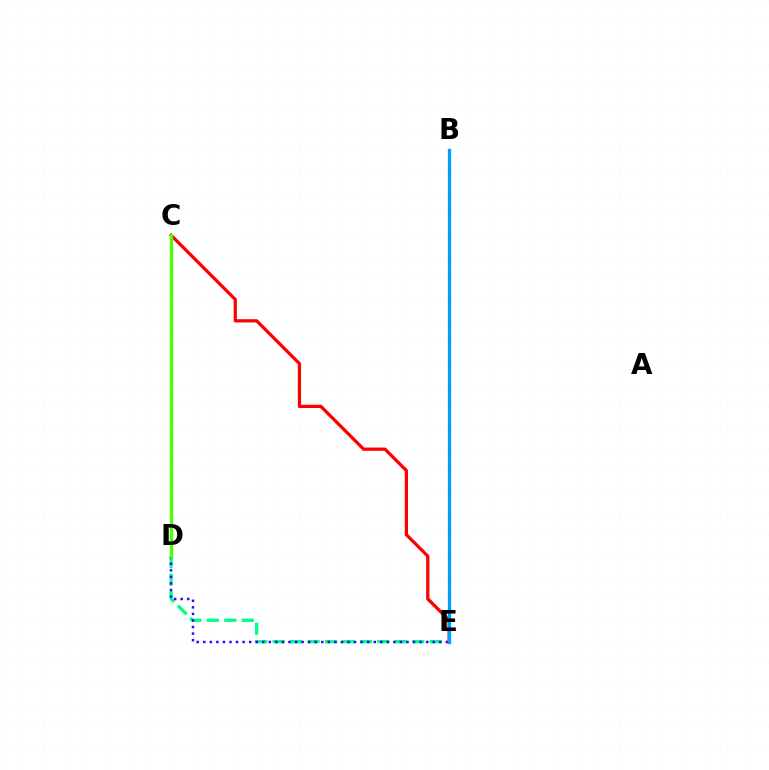{('C', 'D'): [{'color': '#ffd500', 'line_style': 'solid', 'thickness': 1.81}, {'color': '#4fff00', 'line_style': 'solid', 'thickness': 2.36}], ('D', 'E'): [{'color': '#00ff86', 'line_style': 'dashed', 'thickness': 2.37}, {'color': '#3700ff', 'line_style': 'dotted', 'thickness': 1.78}], ('B', 'E'): [{'color': '#ff00ed', 'line_style': 'dotted', 'thickness': 2.18}, {'color': '#009eff', 'line_style': 'solid', 'thickness': 2.35}], ('C', 'E'): [{'color': '#ff0000', 'line_style': 'solid', 'thickness': 2.35}]}